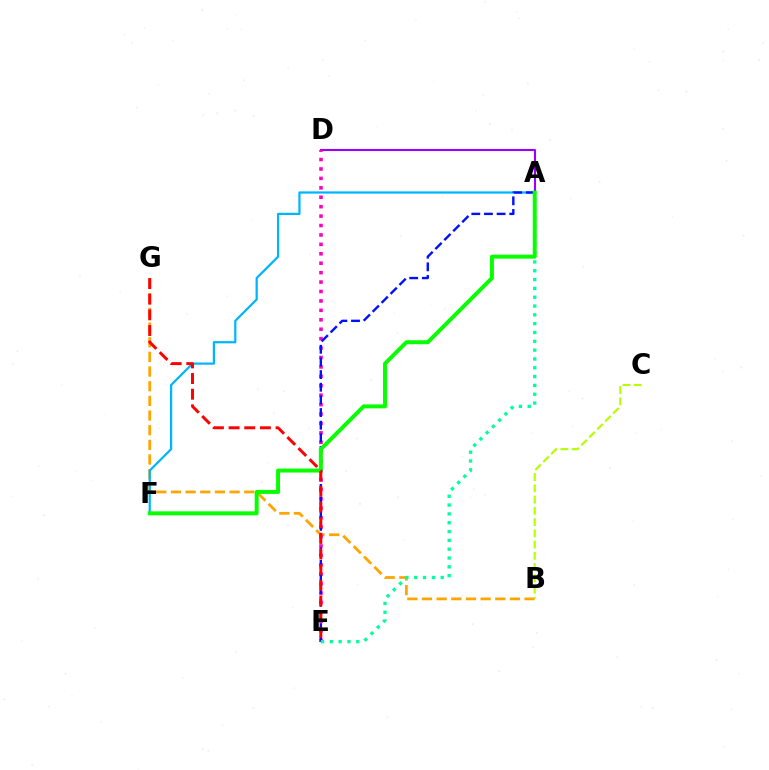{('A', 'D'): [{'color': '#9b00ff', 'line_style': 'solid', 'thickness': 1.51}], ('B', 'G'): [{'color': '#ffa500', 'line_style': 'dashed', 'thickness': 1.99}], ('D', 'E'): [{'color': '#ff00bd', 'line_style': 'dotted', 'thickness': 2.56}], ('A', 'F'): [{'color': '#00b5ff', 'line_style': 'solid', 'thickness': 1.6}, {'color': '#08ff00', 'line_style': 'solid', 'thickness': 2.85}], ('A', 'E'): [{'color': '#0010ff', 'line_style': 'dashed', 'thickness': 1.72}, {'color': '#00ff9d', 'line_style': 'dotted', 'thickness': 2.4}], ('B', 'C'): [{'color': '#b3ff00', 'line_style': 'dashed', 'thickness': 1.53}], ('E', 'G'): [{'color': '#ff0000', 'line_style': 'dashed', 'thickness': 2.13}]}